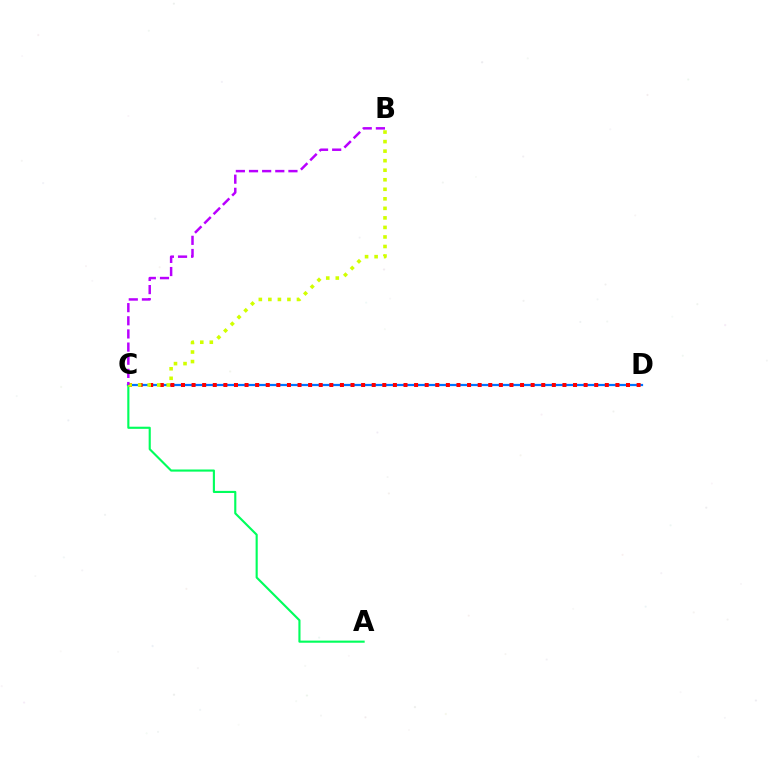{('C', 'D'): [{'color': '#0074ff', 'line_style': 'solid', 'thickness': 1.6}, {'color': '#ff0000', 'line_style': 'dotted', 'thickness': 2.88}], ('A', 'C'): [{'color': '#00ff5c', 'line_style': 'solid', 'thickness': 1.53}], ('B', 'C'): [{'color': '#d1ff00', 'line_style': 'dotted', 'thickness': 2.59}, {'color': '#b900ff', 'line_style': 'dashed', 'thickness': 1.79}]}